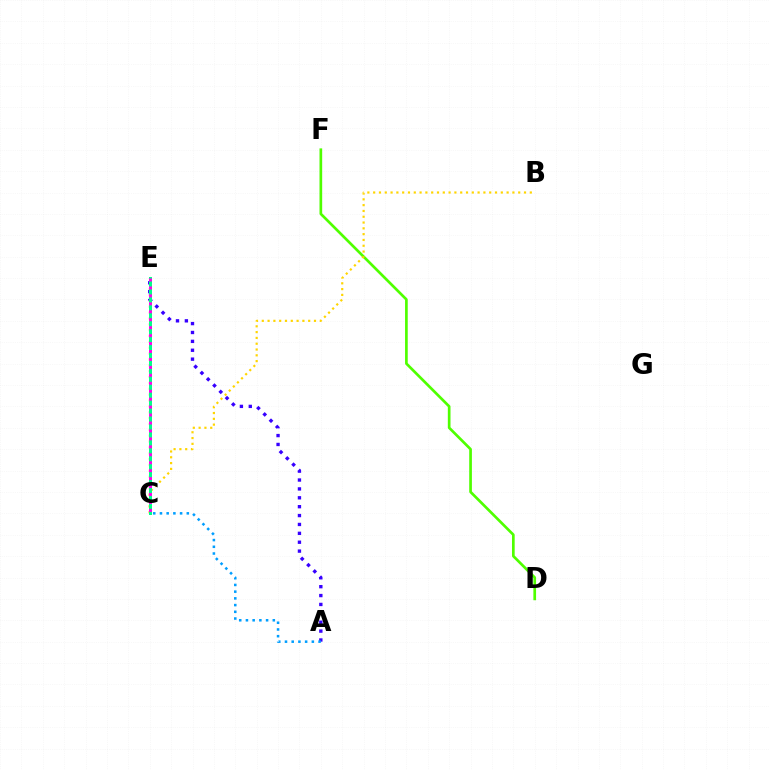{('C', 'E'): [{'color': '#ff0000', 'line_style': 'dotted', 'thickness': 1.59}, {'color': '#00ff86', 'line_style': 'solid', 'thickness': 2.16}, {'color': '#ff00ed', 'line_style': 'dotted', 'thickness': 2.16}], ('A', 'E'): [{'color': '#3700ff', 'line_style': 'dotted', 'thickness': 2.41}], ('D', 'F'): [{'color': '#4fff00', 'line_style': 'solid', 'thickness': 1.93}], ('A', 'C'): [{'color': '#009eff', 'line_style': 'dotted', 'thickness': 1.82}], ('B', 'C'): [{'color': '#ffd500', 'line_style': 'dotted', 'thickness': 1.58}]}